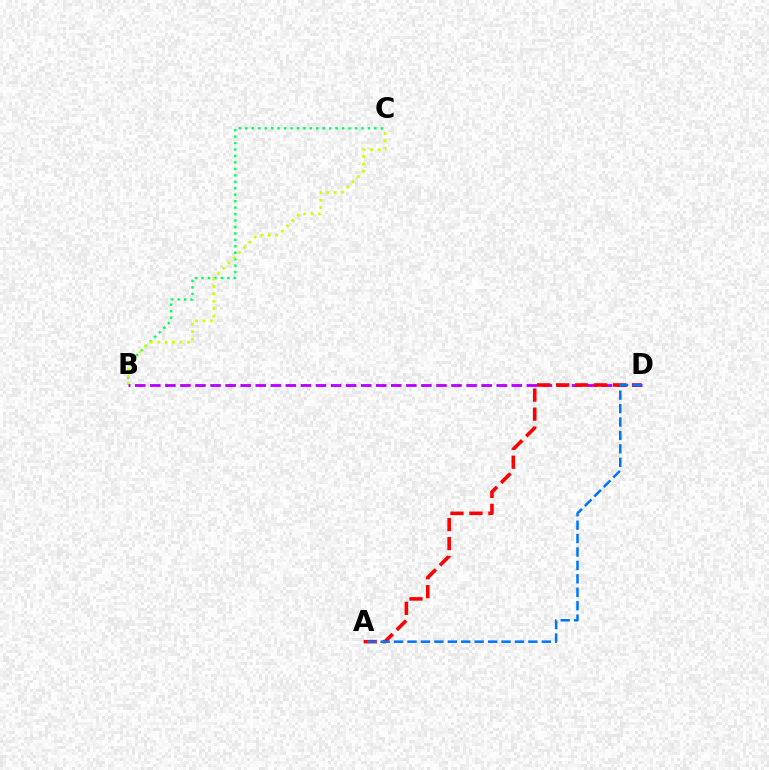{('B', 'C'): [{'color': '#00ff5c', 'line_style': 'dotted', 'thickness': 1.75}, {'color': '#d1ff00', 'line_style': 'dotted', 'thickness': 2.01}], ('B', 'D'): [{'color': '#b900ff', 'line_style': 'dashed', 'thickness': 2.05}], ('A', 'D'): [{'color': '#ff0000', 'line_style': 'dashed', 'thickness': 2.58}, {'color': '#0074ff', 'line_style': 'dashed', 'thickness': 1.82}]}